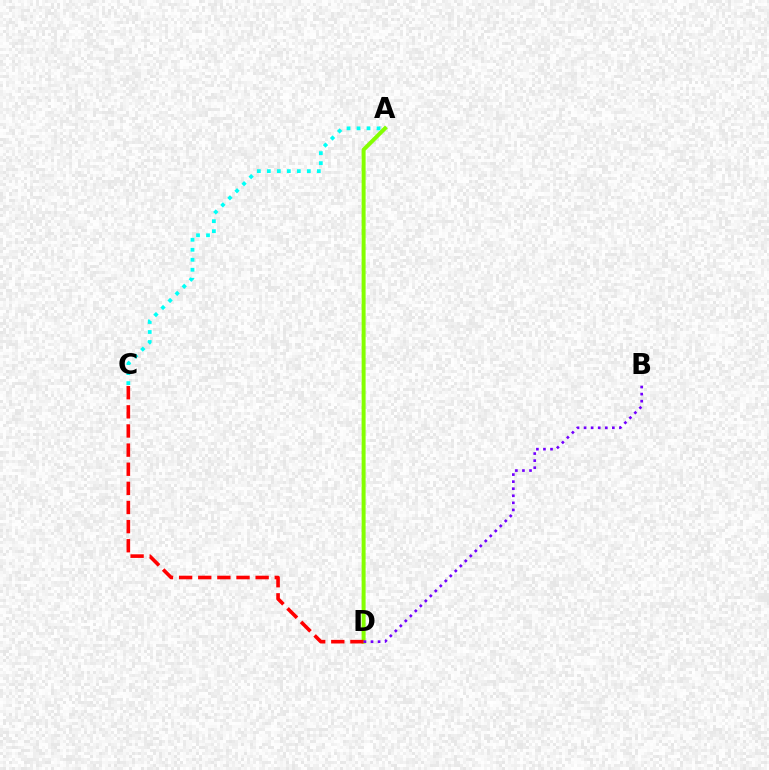{('A', 'C'): [{'color': '#00fff6', 'line_style': 'dotted', 'thickness': 2.72}], ('A', 'D'): [{'color': '#84ff00', 'line_style': 'solid', 'thickness': 2.87}], ('C', 'D'): [{'color': '#ff0000', 'line_style': 'dashed', 'thickness': 2.6}], ('B', 'D'): [{'color': '#7200ff', 'line_style': 'dotted', 'thickness': 1.92}]}